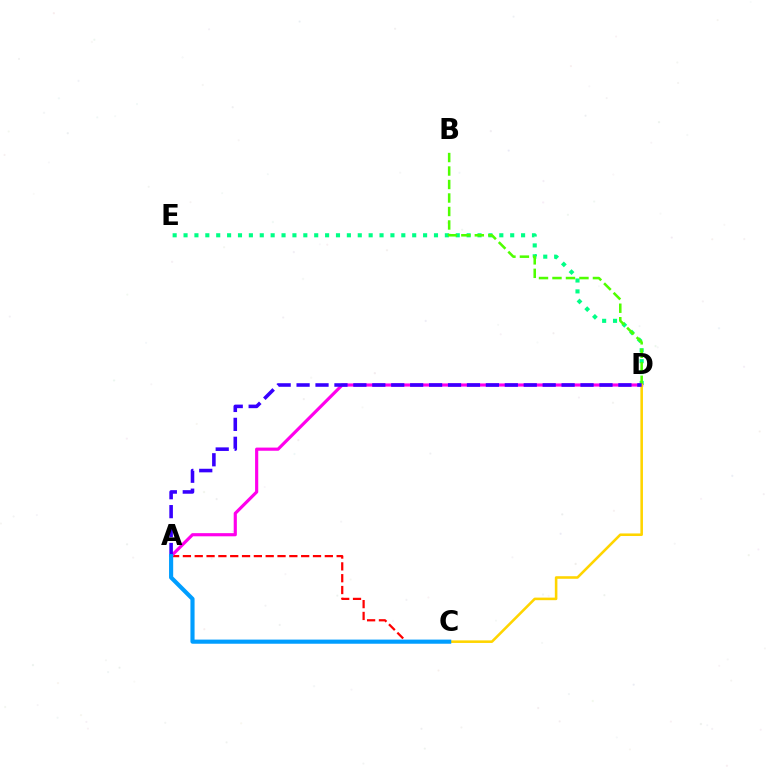{('A', 'C'): [{'color': '#ff0000', 'line_style': 'dashed', 'thickness': 1.61}, {'color': '#009eff', 'line_style': 'solid', 'thickness': 2.98}], ('D', 'E'): [{'color': '#00ff86', 'line_style': 'dotted', 'thickness': 2.96}], ('A', 'D'): [{'color': '#ff00ed', 'line_style': 'solid', 'thickness': 2.27}, {'color': '#3700ff', 'line_style': 'dashed', 'thickness': 2.57}], ('B', 'D'): [{'color': '#4fff00', 'line_style': 'dashed', 'thickness': 1.83}], ('C', 'D'): [{'color': '#ffd500', 'line_style': 'solid', 'thickness': 1.85}]}